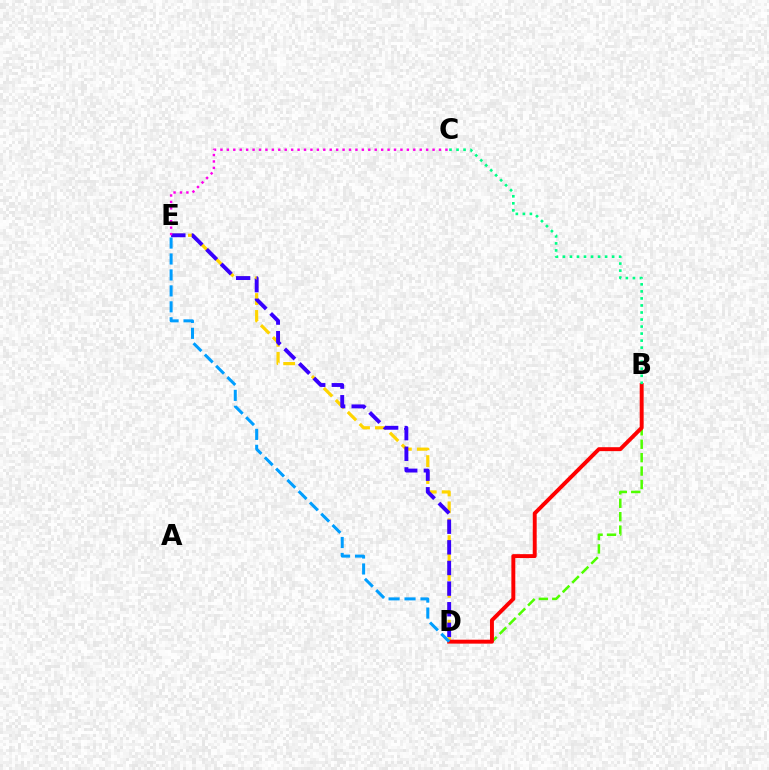{('D', 'E'): [{'color': '#ffd500', 'line_style': 'dashed', 'thickness': 2.3}, {'color': '#3700ff', 'line_style': 'dashed', 'thickness': 2.8}, {'color': '#009eff', 'line_style': 'dashed', 'thickness': 2.17}], ('C', 'E'): [{'color': '#ff00ed', 'line_style': 'dotted', 'thickness': 1.75}], ('B', 'D'): [{'color': '#4fff00', 'line_style': 'dashed', 'thickness': 1.82}, {'color': '#ff0000', 'line_style': 'solid', 'thickness': 2.83}], ('B', 'C'): [{'color': '#00ff86', 'line_style': 'dotted', 'thickness': 1.91}]}